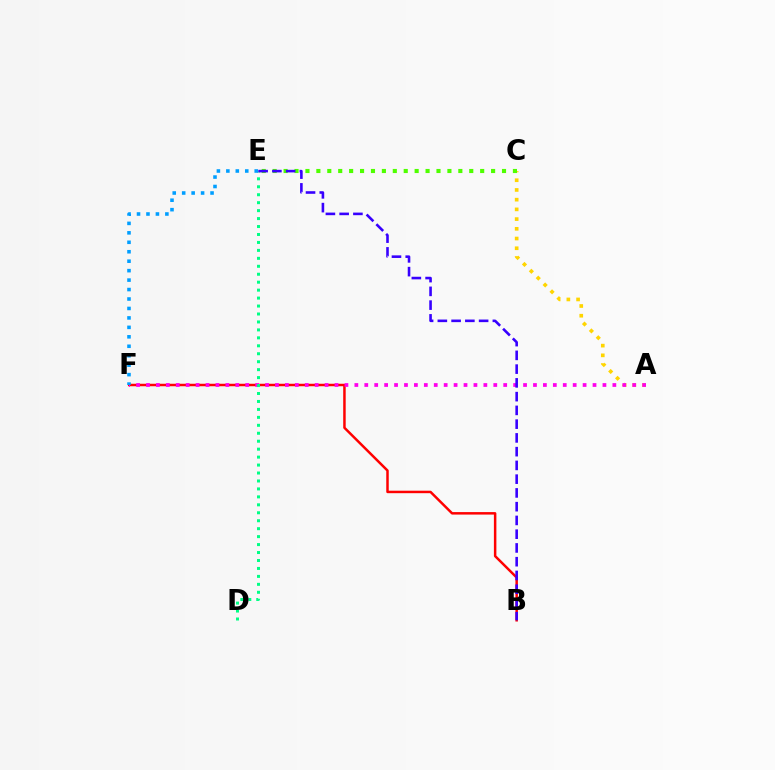{('A', 'C'): [{'color': '#ffd500', 'line_style': 'dotted', 'thickness': 2.64}], ('C', 'E'): [{'color': '#4fff00', 'line_style': 'dotted', 'thickness': 2.97}], ('B', 'F'): [{'color': '#ff0000', 'line_style': 'solid', 'thickness': 1.79}], ('A', 'F'): [{'color': '#ff00ed', 'line_style': 'dotted', 'thickness': 2.7}], ('D', 'E'): [{'color': '#00ff86', 'line_style': 'dotted', 'thickness': 2.16}], ('E', 'F'): [{'color': '#009eff', 'line_style': 'dotted', 'thickness': 2.57}], ('B', 'E'): [{'color': '#3700ff', 'line_style': 'dashed', 'thickness': 1.87}]}